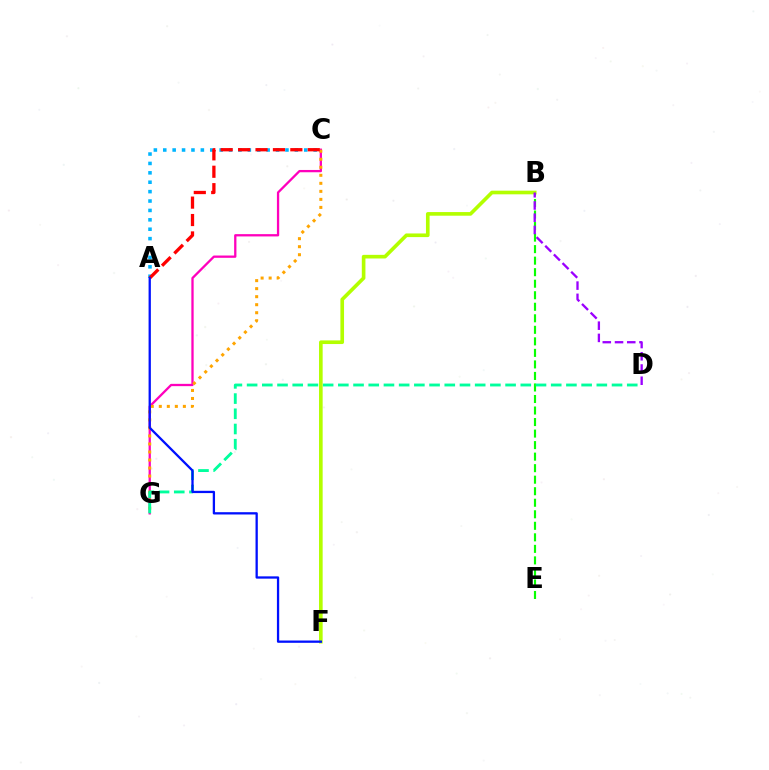{('C', 'G'): [{'color': '#ff00bd', 'line_style': 'solid', 'thickness': 1.65}, {'color': '#ffa500', 'line_style': 'dotted', 'thickness': 2.18}], ('A', 'C'): [{'color': '#00b5ff', 'line_style': 'dotted', 'thickness': 2.55}, {'color': '#ff0000', 'line_style': 'dashed', 'thickness': 2.37}], ('B', 'E'): [{'color': '#08ff00', 'line_style': 'dashed', 'thickness': 1.57}], ('D', 'G'): [{'color': '#00ff9d', 'line_style': 'dashed', 'thickness': 2.07}], ('B', 'F'): [{'color': '#b3ff00', 'line_style': 'solid', 'thickness': 2.62}], ('B', 'D'): [{'color': '#9b00ff', 'line_style': 'dashed', 'thickness': 1.66}], ('A', 'F'): [{'color': '#0010ff', 'line_style': 'solid', 'thickness': 1.65}]}